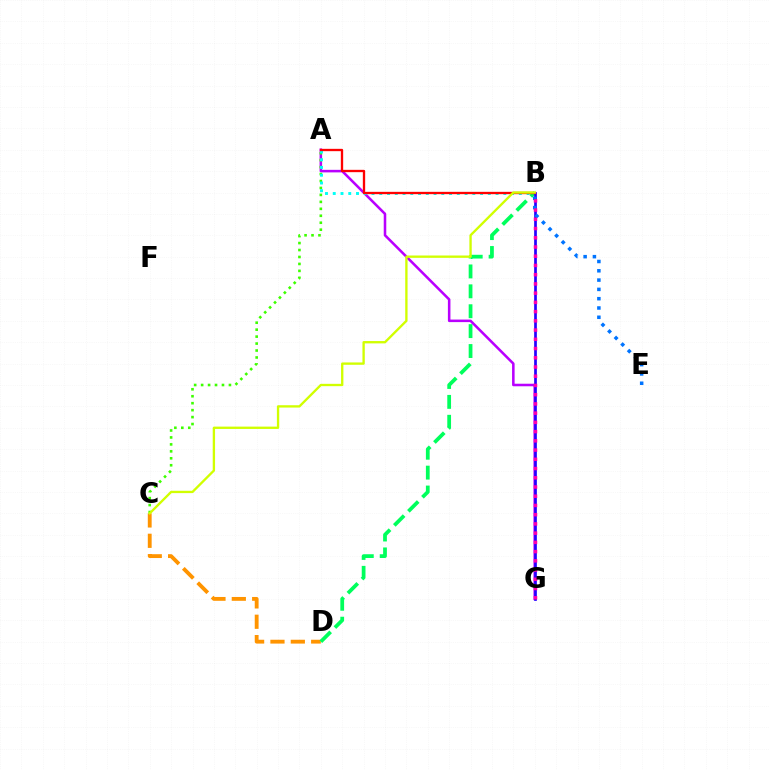{('C', 'D'): [{'color': '#ff9400', 'line_style': 'dashed', 'thickness': 2.77}], ('B', 'D'): [{'color': '#00ff5c', 'line_style': 'dashed', 'thickness': 2.7}], ('A', 'G'): [{'color': '#b900ff', 'line_style': 'solid', 'thickness': 1.84}], ('A', 'C'): [{'color': '#3dff00', 'line_style': 'dotted', 'thickness': 1.89}], ('A', 'B'): [{'color': '#00fff6', 'line_style': 'dotted', 'thickness': 2.11}, {'color': '#ff0000', 'line_style': 'solid', 'thickness': 1.68}], ('B', 'G'): [{'color': '#2500ff', 'line_style': 'solid', 'thickness': 1.95}, {'color': '#ff00ac', 'line_style': 'dotted', 'thickness': 2.51}], ('B', 'E'): [{'color': '#0074ff', 'line_style': 'dotted', 'thickness': 2.53}], ('B', 'C'): [{'color': '#d1ff00', 'line_style': 'solid', 'thickness': 1.68}]}